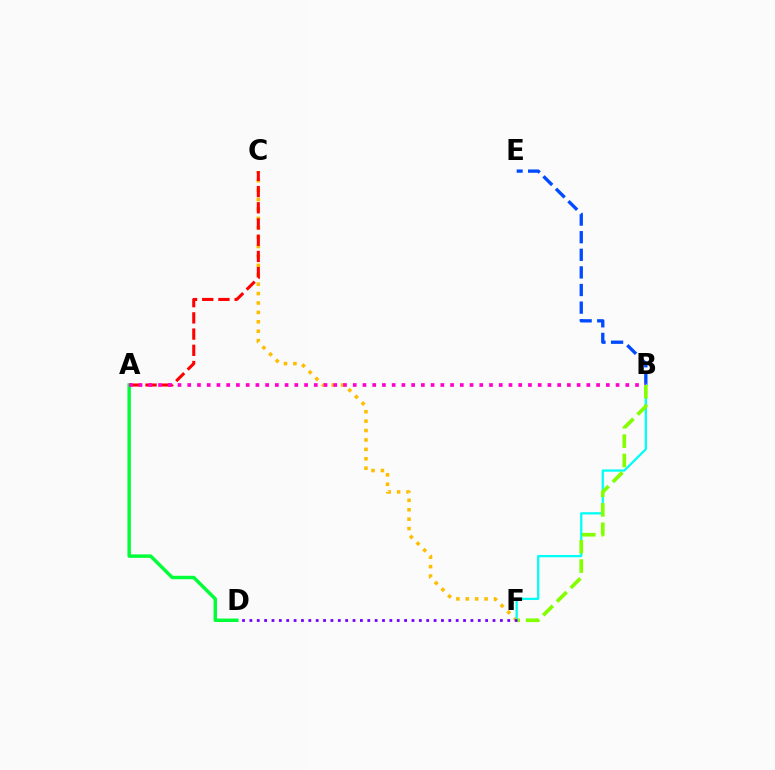{('B', 'E'): [{'color': '#004bff', 'line_style': 'dashed', 'thickness': 2.39}], ('C', 'F'): [{'color': '#ffbd00', 'line_style': 'dotted', 'thickness': 2.56}], ('A', 'C'): [{'color': '#ff0000', 'line_style': 'dashed', 'thickness': 2.2}], ('A', 'D'): [{'color': '#00ff39', 'line_style': 'solid', 'thickness': 2.48}], ('B', 'F'): [{'color': '#00fff6', 'line_style': 'solid', 'thickness': 1.63}, {'color': '#84ff00', 'line_style': 'dashed', 'thickness': 2.64}], ('A', 'B'): [{'color': '#ff00cf', 'line_style': 'dotted', 'thickness': 2.64}], ('D', 'F'): [{'color': '#7200ff', 'line_style': 'dotted', 'thickness': 2.0}]}